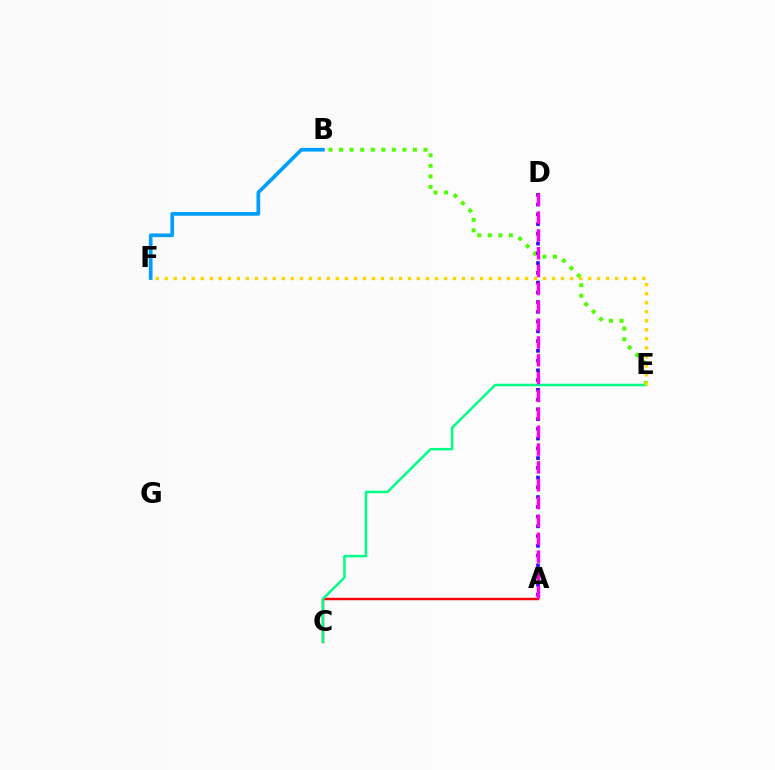{('A', 'C'): [{'color': '#ff0000', 'line_style': 'solid', 'thickness': 1.74}], ('B', 'E'): [{'color': '#4fff00', 'line_style': 'dotted', 'thickness': 2.87}], ('B', 'F'): [{'color': '#009eff', 'line_style': 'solid', 'thickness': 2.65}], ('C', 'E'): [{'color': '#00ff86', 'line_style': 'solid', 'thickness': 1.8}], ('A', 'D'): [{'color': '#3700ff', 'line_style': 'dotted', 'thickness': 2.65}, {'color': '#ff00ed', 'line_style': 'dashed', 'thickness': 2.42}], ('E', 'F'): [{'color': '#ffd500', 'line_style': 'dotted', 'thickness': 2.45}]}